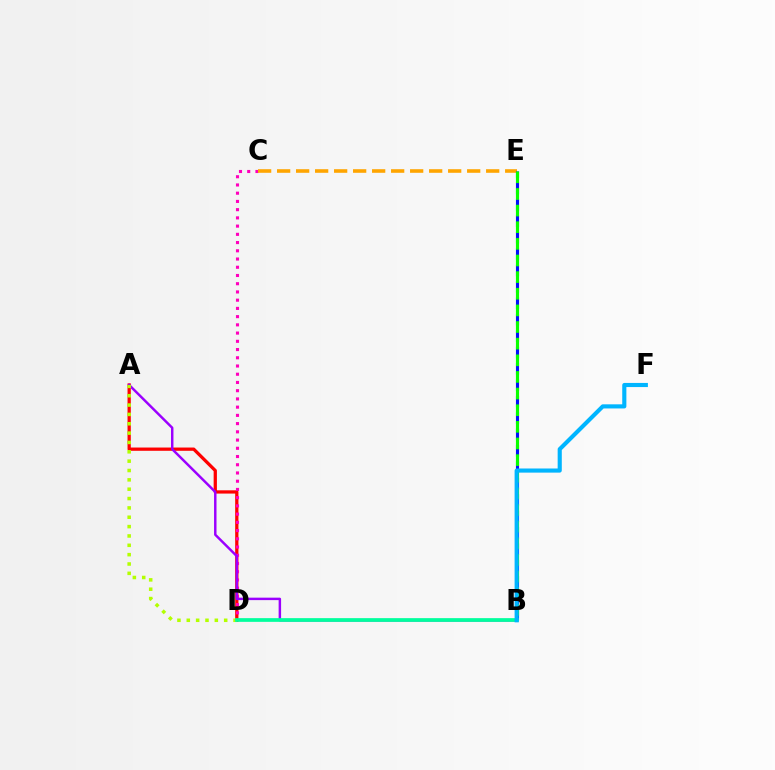{('A', 'D'): [{'color': '#ff0000', 'line_style': 'solid', 'thickness': 2.35}, {'color': '#b3ff00', 'line_style': 'dotted', 'thickness': 2.54}], ('C', 'D'): [{'color': '#ff00bd', 'line_style': 'dotted', 'thickness': 2.24}], ('C', 'E'): [{'color': '#ffa500', 'line_style': 'dashed', 'thickness': 2.58}], ('A', 'B'): [{'color': '#9b00ff', 'line_style': 'solid', 'thickness': 1.77}], ('B', 'E'): [{'color': '#0010ff', 'line_style': 'dashed', 'thickness': 2.23}, {'color': '#08ff00', 'line_style': 'dashed', 'thickness': 2.26}], ('B', 'D'): [{'color': '#00ff9d', 'line_style': 'solid', 'thickness': 2.67}], ('B', 'F'): [{'color': '#00b5ff', 'line_style': 'solid', 'thickness': 2.97}]}